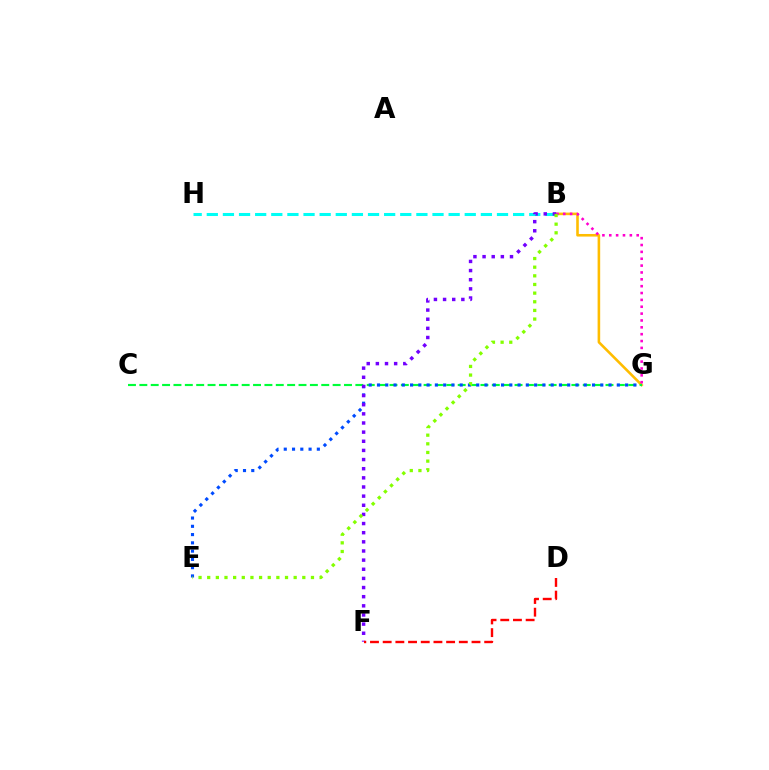{('B', 'G'): [{'color': '#ffbd00', 'line_style': 'solid', 'thickness': 1.87}, {'color': '#ff00cf', 'line_style': 'dotted', 'thickness': 1.86}], ('B', 'H'): [{'color': '#00fff6', 'line_style': 'dashed', 'thickness': 2.19}], ('C', 'G'): [{'color': '#00ff39', 'line_style': 'dashed', 'thickness': 1.54}], ('E', 'G'): [{'color': '#004bff', 'line_style': 'dotted', 'thickness': 2.25}], ('B', 'F'): [{'color': '#7200ff', 'line_style': 'dotted', 'thickness': 2.48}], ('D', 'F'): [{'color': '#ff0000', 'line_style': 'dashed', 'thickness': 1.72}], ('B', 'E'): [{'color': '#84ff00', 'line_style': 'dotted', 'thickness': 2.35}]}